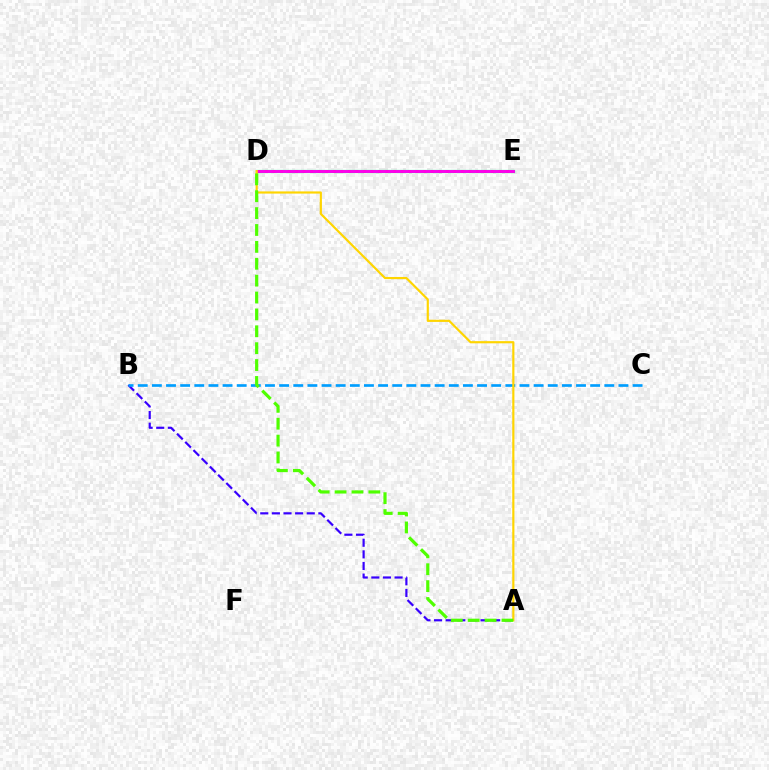{('D', 'E'): [{'color': '#00ff86', 'line_style': 'solid', 'thickness': 2.3}, {'color': '#ff0000', 'line_style': 'dotted', 'thickness': 2.05}, {'color': '#ff00ed', 'line_style': 'solid', 'thickness': 2.08}], ('A', 'B'): [{'color': '#3700ff', 'line_style': 'dashed', 'thickness': 1.58}], ('B', 'C'): [{'color': '#009eff', 'line_style': 'dashed', 'thickness': 1.92}], ('A', 'D'): [{'color': '#ffd500', 'line_style': 'solid', 'thickness': 1.56}, {'color': '#4fff00', 'line_style': 'dashed', 'thickness': 2.29}]}